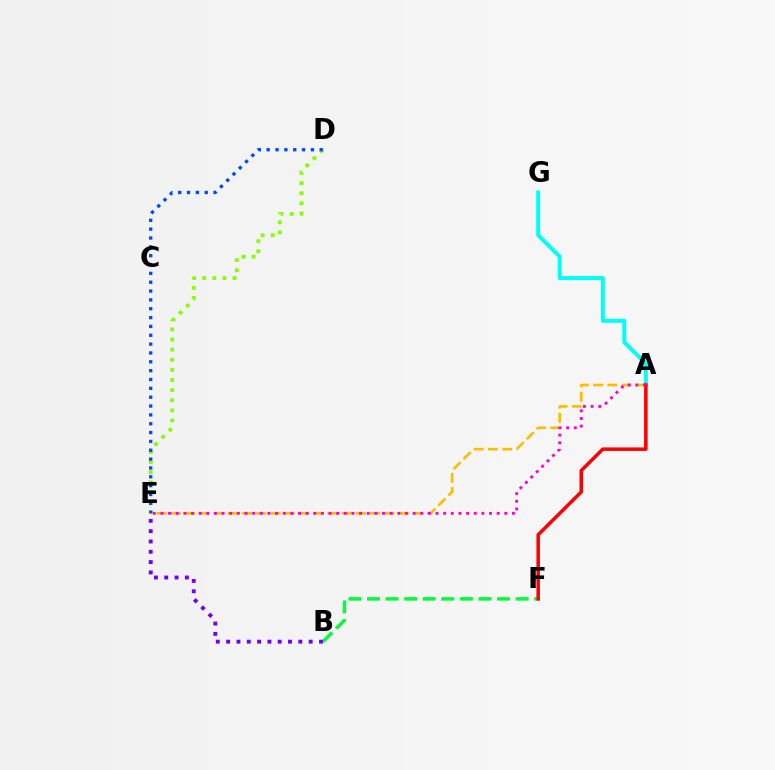{('B', 'F'): [{'color': '#00ff39', 'line_style': 'dashed', 'thickness': 2.52}], ('A', 'E'): [{'color': '#ffbd00', 'line_style': 'dashed', 'thickness': 1.94}, {'color': '#ff00cf', 'line_style': 'dotted', 'thickness': 2.08}], ('A', 'G'): [{'color': '#00fff6', 'line_style': 'solid', 'thickness': 2.89}], ('D', 'E'): [{'color': '#84ff00', 'line_style': 'dotted', 'thickness': 2.75}, {'color': '#004bff', 'line_style': 'dotted', 'thickness': 2.4}], ('A', 'F'): [{'color': '#ff0000', 'line_style': 'solid', 'thickness': 2.53}], ('B', 'E'): [{'color': '#7200ff', 'line_style': 'dotted', 'thickness': 2.8}]}